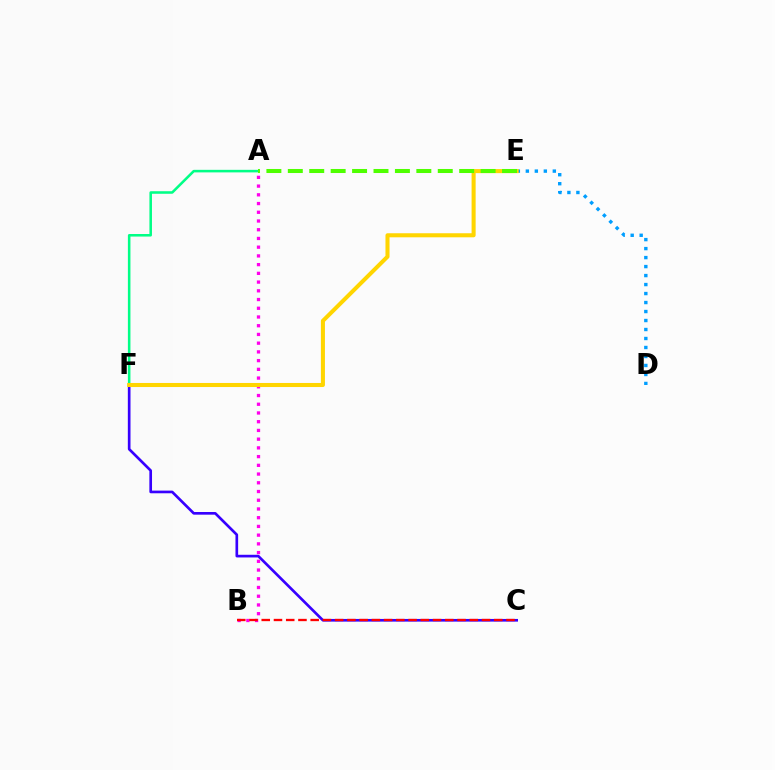{('C', 'F'): [{'color': '#3700ff', 'line_style': 'solid', 'thickness': 1.92}], ('A', 'F'): [{'color': '#00ff86', 'line_style': 'solid', 'thickness': 1.84}], ('D', 'E'): [{'color': '#009eff', 'line_style': 'dotted', 'thickness': 2.44}], ('A', 'B'): [{'color': '#ff00ed', 'line_style': 'dotted', 'thickness': 2.37}], ('B', 'C'): [{'color': '#ff0000', 'line_style': 'dashed', 'thickness': 1.66}], ('E', 'F'): [{'color': '#ffd500', 'line_style': 'solid', 'thickness': 2.92}], ('A', 'E'): [{'color': '#4fff00', 'line_style': 'dashed', 'thickness': 2.91}]}